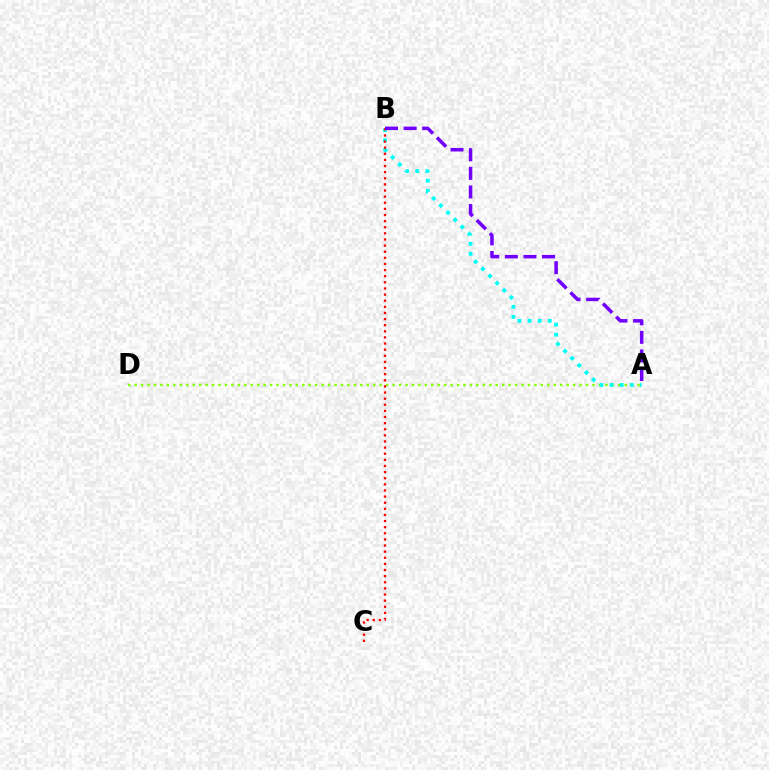{('A', 'D'): [{'color': '#84ff00', 'line_style': 'dotted', 'thickness': 1.75}], ('A', 'B'): [{'color': '#00fff6', 'line_style': 'dotted', 'thickness': 2.74}, {'color': '#7200ff', 'line_style': 'dashed', 'thickness': 2.53}], ('B', 'C'): [{'color': '#ff0000', 'line_style': 'dotted', 'thickness': 1.66}]}